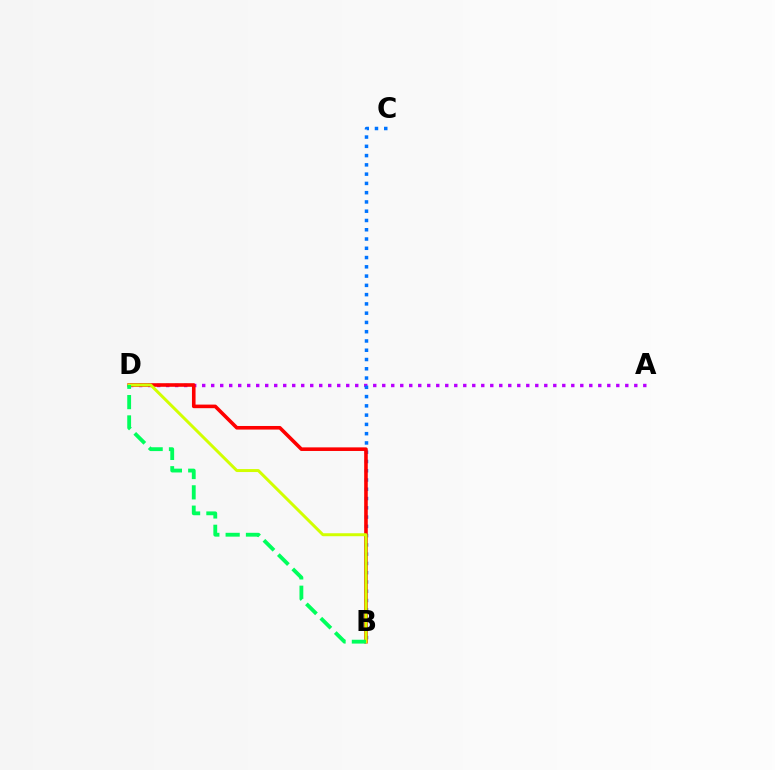{('A', 'D'): [{'color': '#b900ff', 'line_style': 'dotted', 'thickness': 2.45}], ('B', 'C'): [{'color': '#0074ff', 'line_style': 'dotted', 'thickness': 2.52}], ('B', 'D'): [{'color': '#ff0000', 'line_style': 'solid', 'thickness': 2.59}, {'color': '#d1ff00', 'line_style': 'solid', 'thickness': 2.14}, {'color': '#00ff5c', 'line_style': 'dashed', 'thickness': 2.76}]}